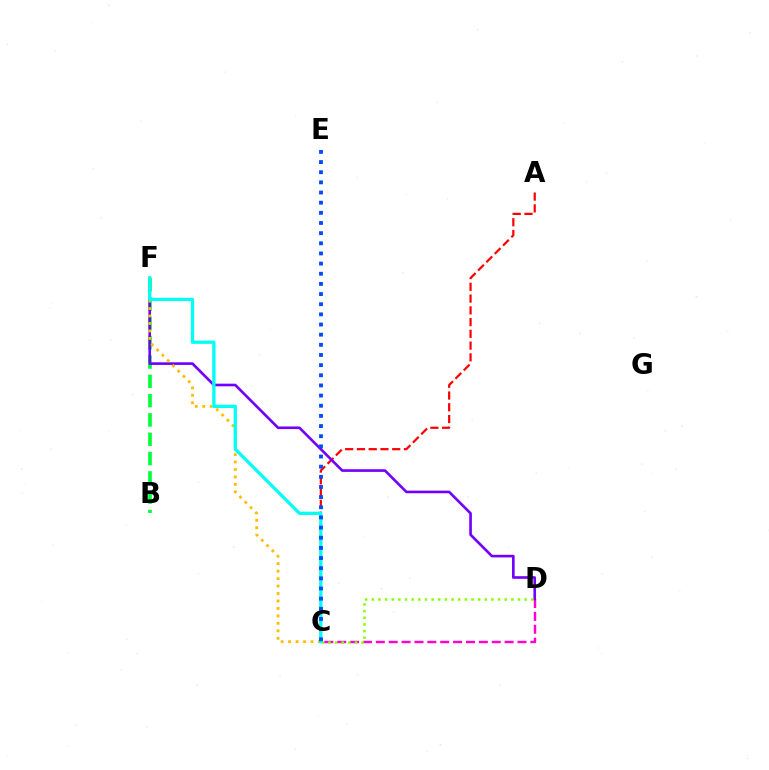{('A', 'C'): [{'color': '#ff0000', 'line_style': 'dashed', 'thickness': 1.6}], ('B', 'F'): [{'color': '#00ff39', 'line_style': 'dashed', 'thickness': 2.62}], ('C', 'D'): [{'color': '#ff00cf', 'line_style': 'dashed', 'thickness': 1.75}, {'color': '#84ff00', 'line_style': 'dotted', 'thickness': 1.81}], ('D', 'F'): [{'color': '#7200ff', 'line_style': 'solid', 'thickness': 1.9}], ('C', 'F'): [{'color': '#ffbd00', 'line_style': 'dotted', 'thickness': 2.03}, {'color': '#00fff6', 'line_style': 'solid', 'thickness': 2.36}], ('C', 'E'): [{'color': '#004bff', 'line_style': 'dotted', 'thickness': 2.76}]}